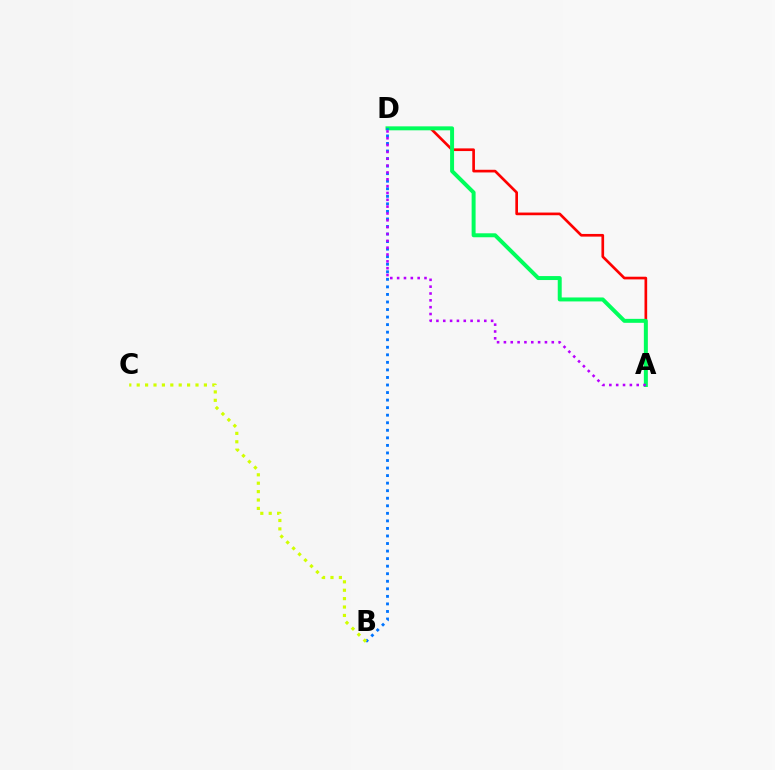{('A', 'D'): [{'color': '#ff0000', 'line_style': 'solid', 'thickness': 1.92}, {'color': '#00ff5c', 'line_style': 'solid', 'thickness': 2.86}, {'color': '#b900ff', 'line_style': 'dotted', 'thickness': 1.86}], ('B', 'D'): [{'color': '#0074ff', 'line_style': 'dotted', 'thickness': 2.05}], ('B', 'C'): [{'color': '#d1ff00', 'line_style': 'dotted', 'thickness': 2.28}]}